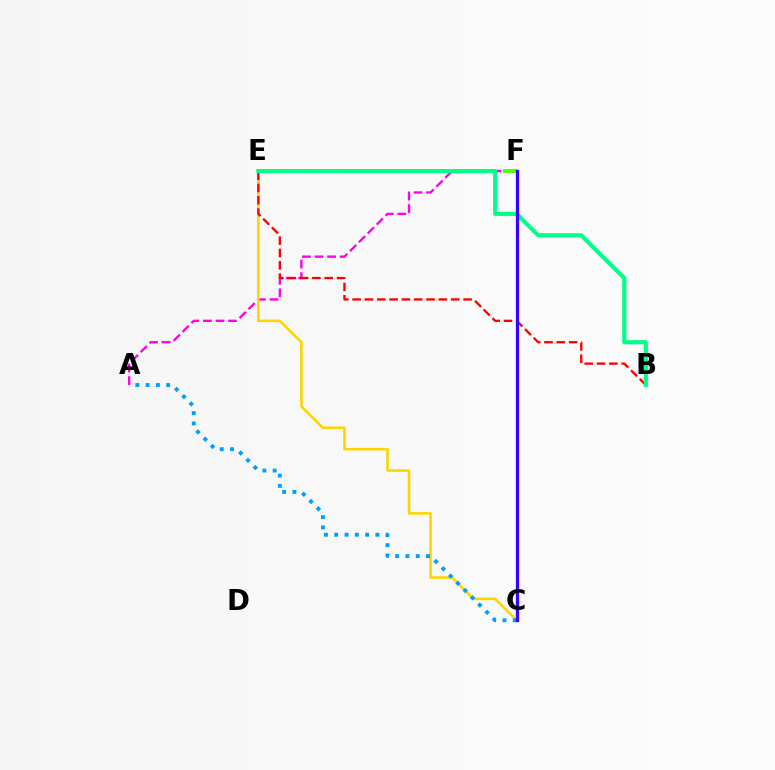{('A', 'F'): [{'color': '#ff00ed', 'line_style': 'dashed', 'thickness': 1.7}], ('C', 'E'): [{'color': '#ffd500', 'line_style': 'solid', 'thickness': 1.85}], ('E', 'F'): [{'color': '#4fff00', 'line_style': 'dashed', 'thickness': 2.77}], ('B', 'E'): [{'color': '#ff0000', 'line_style': 'dashed', 'thickness': 1.67}, {'color': '#00ff86', 'line_style': 'solid', 'thickness': 2.98}], ('A', 'C'): [{'color': '#009eff', 'line_style': 'dotted', 'thickness': 2.8}], ('C', 'F'): [{'color': '#3700ff', 'line_style': 'solid', 'thickness': 2.35}]}